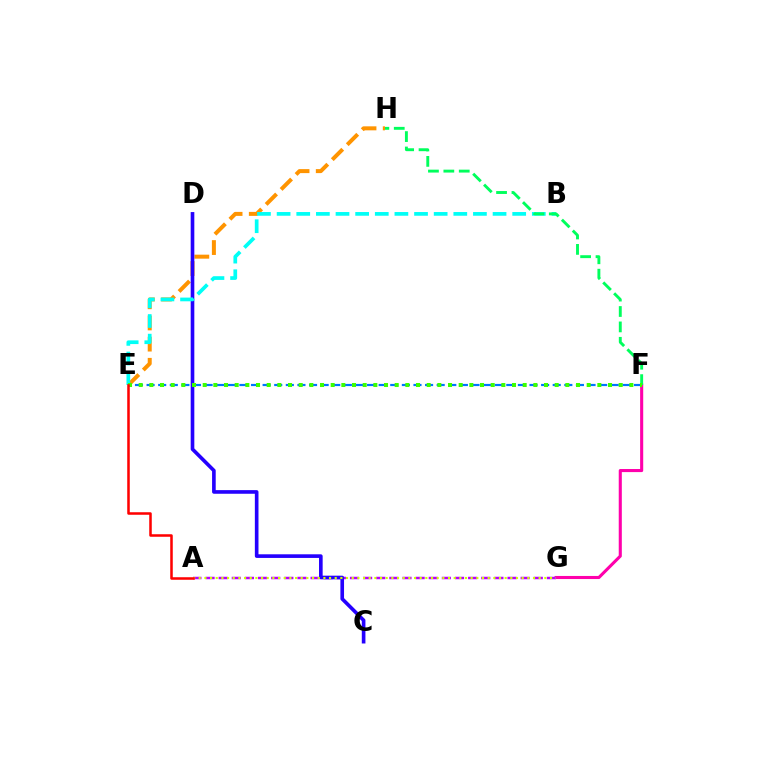{('F', 'G'): [{'color': '#ff00ac', 'line_style': 'solid', 'thickness': 2.22}], ('E', 'H'): [{'color': '#ff9400', 'line_style': 'dashed', 'thickness': 2.88}], ('E', 'F'): [{'color': '#0074ff', 'line_style': 'dashed', 'thickness': 1.58}, {'color': '#3dff00', 'line_style': 'dotted', 'thickness': 2.9}], ('A', 'G'): [{'color': '#b900ff', 'line_style': 'dashed', 'thickness': 1.78}, {'color': '#d1ff00', 'line_style': 'dotted', 'thickness': 1.54}], ('C', 'D'): [{'color': '#2500ff', 'line_style': 'solid', 'thickness': 2.62}], ('B', 'E'): [{'color': '#00fff6', 'line_style': 'dashed', 'thickness': 2.67}], ('F', 'H'): [{'color': '#00ff5c', 'line_style': 'dashed', 'thickness': 2.09}], ('A', 'E'): [{'color': '#ff0000', 'line_style': 'solid', 'thickness': 1.82}]}